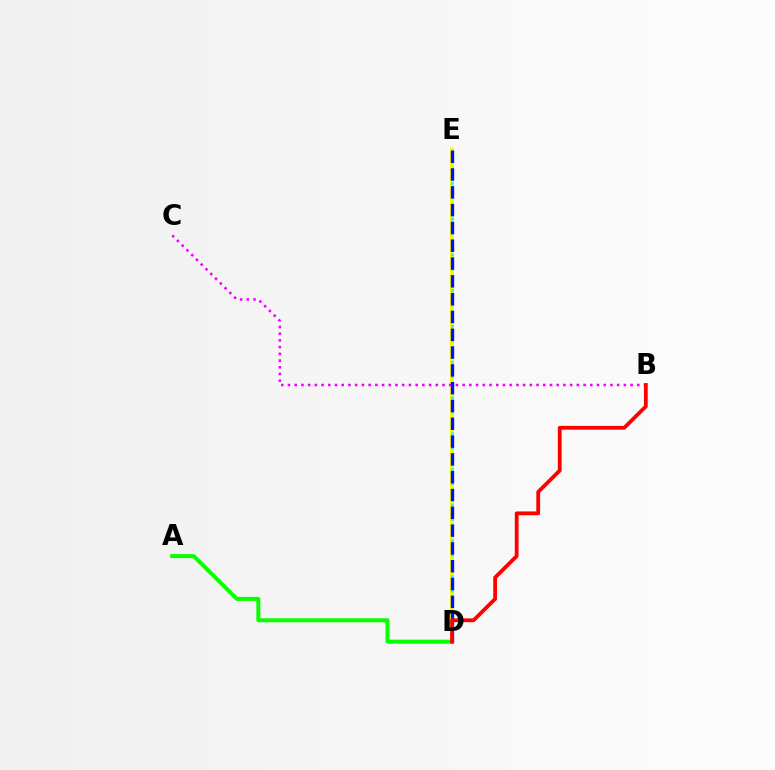{('D', 'E'): [{'color': '#fcf500', 'line_style': 'solid', 'thickness': 2.92}, {'color': '#00fff6', 'line_style': 'dotted', 'thickness': 1.94}, {'color': '#0010ff', 'line_style': 'dashed', 'thickness': 2.42}], ('A', 'D'): [{'color': '#08ff00', 'line_style': 'solid', 'thickness': 2.86}], ('B', 'C'): [{'color': '#ee00ff', 'line_style': 'dotted', 'thickness': 1.83}], ('B', 'D'): [{'color': '#ff0000', 'line_style': 'solid', 'thickness': 2.73}]}